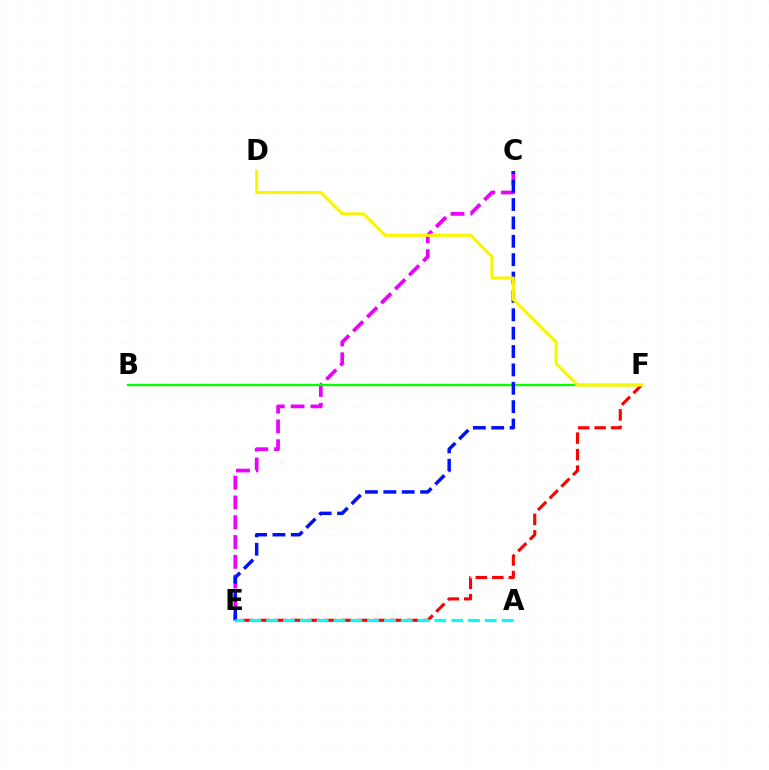{('E', 'F'): [{'color': '#ff0000', 'line_style': 'dashed', 'thickness': 2.24}], ('C', 'E'): [{'color': '#ee00ff', 'line_style': 'dashed', 'thickness': 2.69}, {'color': '#0010ff', 'line_style': 'dashed', 'thickness': 2.5}], ('B', 'F'): [{'color': '#08ff00', 'line_style': 'solid', 'thickness': 1.68}], ('D', 'F'): [{'color': '#fcf500', 'line_style': 'solid', 'thickness': 2.22}], ('A', 'E'): [{'color': '#00fff6', 'line_style': 'dashed', 'thickness': 2.28}]}